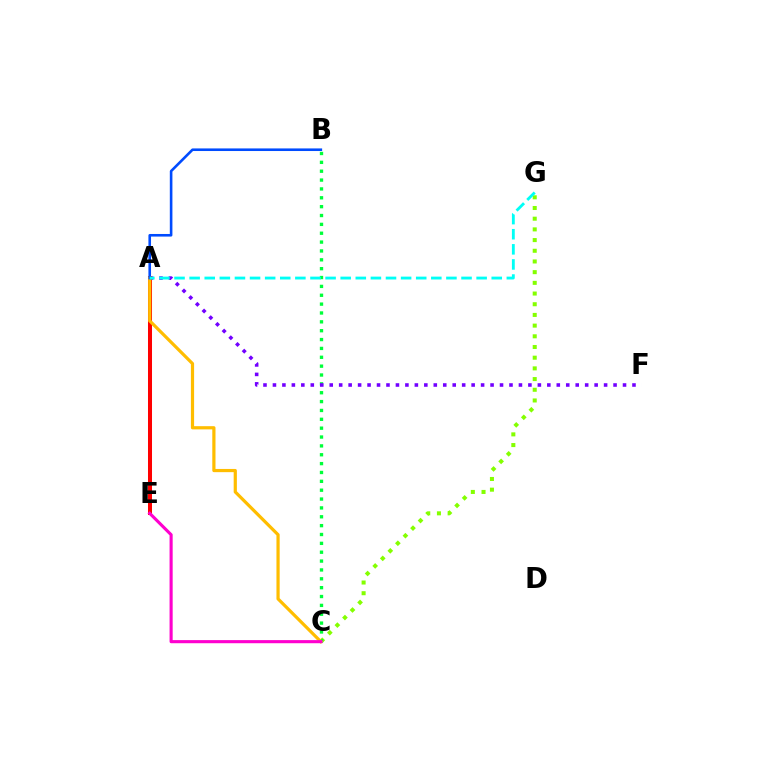{('C', 'G'): [{'color': '#84ff00', 'line_style': 'dotted', 'thickness': 2.91}], ('B', 'C'): [{'color': '#00ff39', 'line_style': 'dotted', 'thickness': 2.41}], ('A', 'F'): [{'color': '#7200ff', 'line_style': 'dotted', 'thickness': 2.57}], ('A', 'E'): [{'color': '#ff0000', 'line_style': 'solid', 'thickness': 2.89}], ('A', 'C'): [{'color': '#ffbd00', 'line_style': 'solid', 'thickness': 2.31}], ('A', 'B'): [{'color': '#004bff', 'line_style': 'solid', 'thickness': 1.87}], ('A', 'G'): [{'color': '#00fff6', 'line_style': 'dashed', 'thickness': 2.05}], ('C', 'E'): [{'color': '#ff00cf', 'line_style': 'solid', 'thickness': 2.24}]}